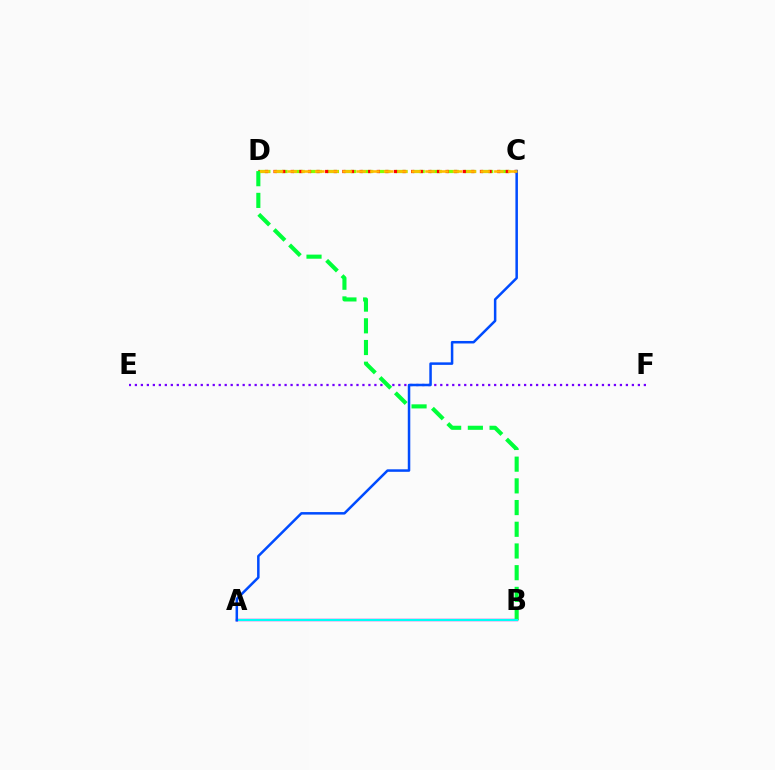{('E', 'F'): [{'color': '#7200ff', 'line_style': 'dotted', 'thickness': 1.63}], ('A', 'B'): [{'color': '#ff00cf', 'line_style': 'solid', 'thickness': 1.74}, {'color': '#00fff6', 'line_style': 'solid', 'thickness': 1.55}], ('C', 'D'): [{'color': '#84ff00', 'line_style': 'dashed', 'thickness': 2.33}, {'color': '#ff0000', 'line_style': 'dotted', 'thickness': 2.34}, {'color': '#ffbd00', 'line_style': 'dashed', 'thickness': 1.87}], ('B', 'D'): [{'color': '#00ff39', 'line_style': 'dashed', 'thickness': 2.95}], ('A', 'C'): [{'color': '#004bff', 'line_style': 'solid', 'thickness': 1.81}]}